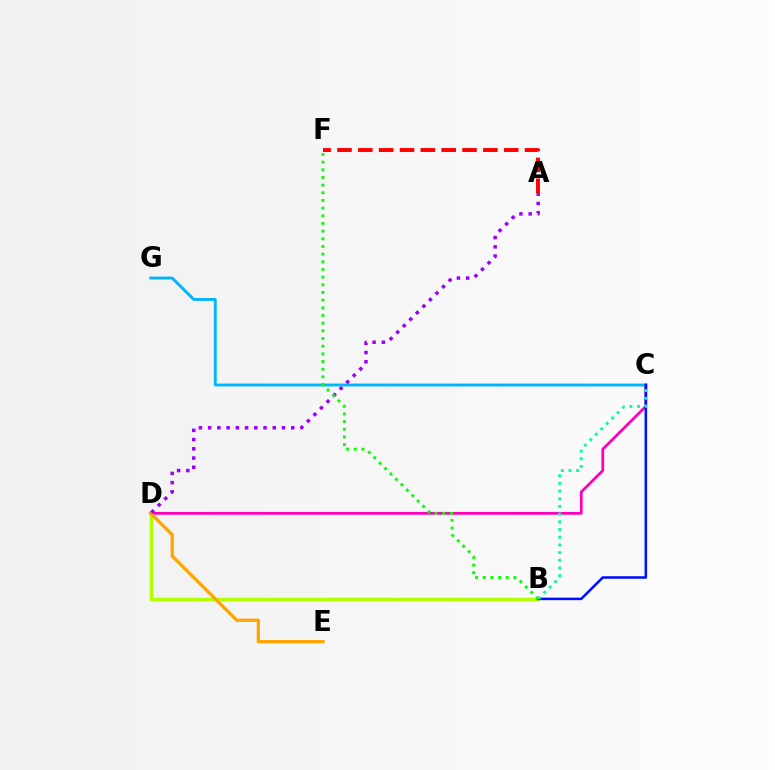{('C', 'D'): [{'color': '#ff00bd', 'line_style': 'solid', 'thickness': 2.0}], ('C', 'G'): [{'color': '#00b5ff', 'line_style': 'solid', 'thickness': 2.07}], ('B', 'D'): [{'color': '#b3ff00', 'line_style': 'solid', 'thickness': 2.49}], ('D', 'E'): [{'color': '#ffa500', 'line_style': 'solid', 'thickness': 2.35}], ('A', 'D'): [{'color': '#9b00ff', 'line_style': 'dotted', 'thickness': 2.51}], ('A', 'F'): [{'color': '#ff0000', 'line_style': 'dashed', 'thickness': 2.83}], ('B', 'C'): [{'color': '#0010ff', 'line_style': 'solid', 'thickness': 1.84}, {'color': '#00ff9d', 'line_style': 'dotted', 'thickness': 2.09}], ('B', 'F'): [{'color': '#08ff00', 'line_style': 'dotted', 'thickness': 2.08}]}